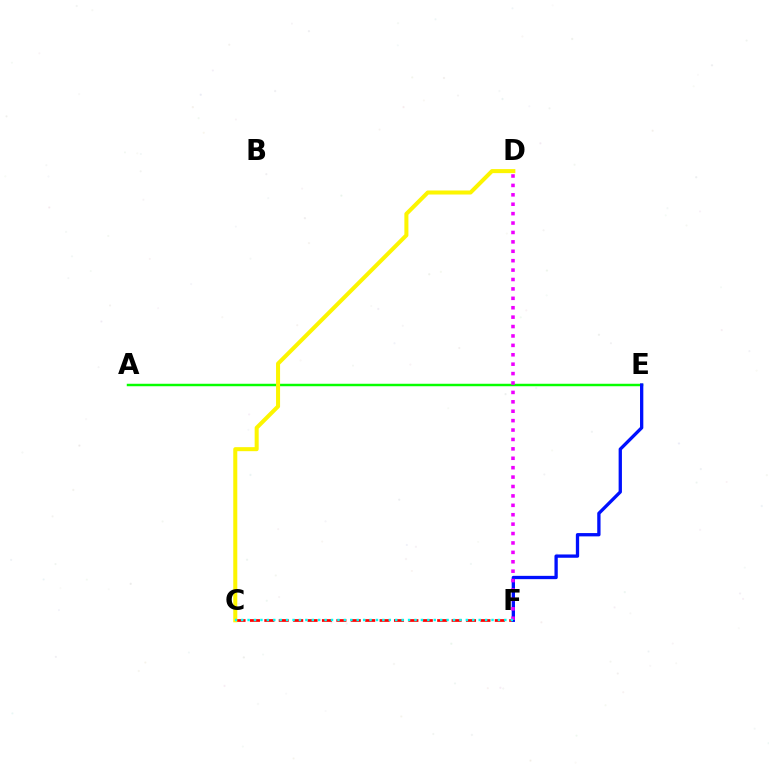{('C', 'F'): [{'color': '#ff0000', 'line_style': 'dashed', 'thickness': 1.96}, {'color': '#00fff6', 'line_style': 'dotted', 'thickness': 1.74}], ('A', 'E'): [{'color': '#08ff00', 'line_style': 'solid', 'thickness': 1.77}], ('C', 'D'): [{'color': '#fcf500', 'line_style': 'solid', 'thickness': 2.9}], ('E', 'F'): [{'color': '#0010ff', 'line_style': 'solid', 'thickness': 2.38}], ('D', 'F'): [{'color': '#ee00ff', 'line_style': 'dotted', 'thickness': 2.56}]}